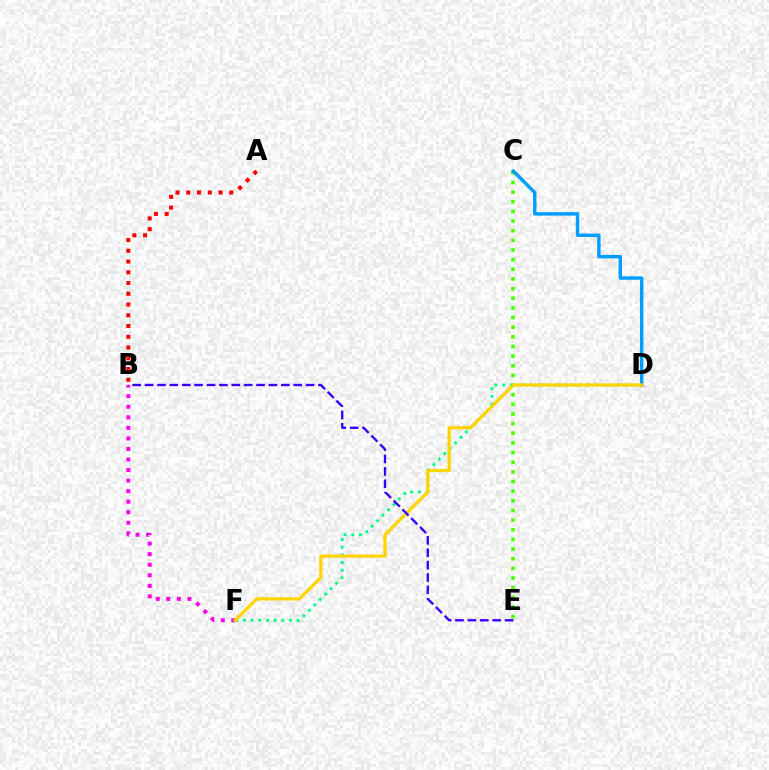{('C', 'E'): [{'color': '#4fff00', 'line_style': 'dotted', 'thickness': 2.62}], ('B', 'F'): [{'color': '#ff00ed', 'line_style': 'dotted', 'thickness': 2.87}], ('D', 'F'): [{'color': '#00ff86', 'line_style': 'dotted', 'thickness': 2.09}, {'color': '#ffd500', 'line_style': 'solid', 'thickness': 2.34}], ('A', 'B'): [{'color': '#ff0000', 'line_style': 'dotted', 'thickness': 2.92}], ('C', 'D'): [{'color': '#009eff', 'line_style': 'solid', 'thickness': 2.46}], ('B', 'E'): [{'color': '#3700ff', 'line_style': 'dashed', 'thickness': 1.68}]}